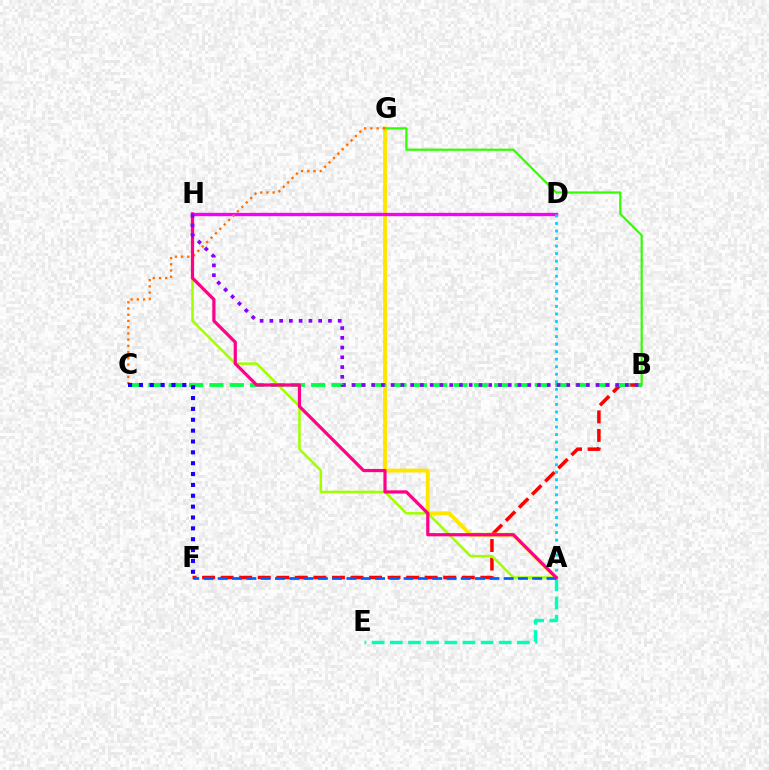{('B', 'F'): [{'color': '#ff0000', 'line_style': 'dashed', 'thickness': 2.52}], ('A', 'G'): [{'color': '#ffe600', 'line_style': 'solid', 'thickness': 2.79}], ('B', 'C'): [{'color': '#00ff45', 'line_style': 'dashed', 'thickness': 2.76}], ('A', 'H'): [{'color': '#a2ff00', 'line_style': 'solid', 'thickness': 1.82}, {'color': '#ff0088', 'line_style': 'solid', 'thickness': 2.31}], ('A', 'E'): [{'color': '#00ffbb', 'line_style': 'dashed', 'thickness': 2.47}], ('B', 'G'): [{'color': '#31ff00', 'line_style': 'solid', 'thickness': 1.58}], ('D', 'H'): [{'color': '#fa00f9', 'line_style': 'solid', 'thickness': 2.4}], ('A', 'D'): [{'color': '#00d3ff', 'line_style': 'dotted', 'thickness': 2.05}], ('C', 'G'): [{'color': '#ff7000', 'line_style': 'dotted', 'thickness': 1.69}], ('A', 'F'): [{'color': '#005dff', 'line_style': 'dashed', 'thickness': 1.94}], ('C', 'F'): [{'color': '#1900ff', 'line_style': 'dotted', 'thickness': 2.95}], ('B', 'H'): [{'color': '#8a00ff', 'line_style': 'dotted', 'thickness': 2.65}]}